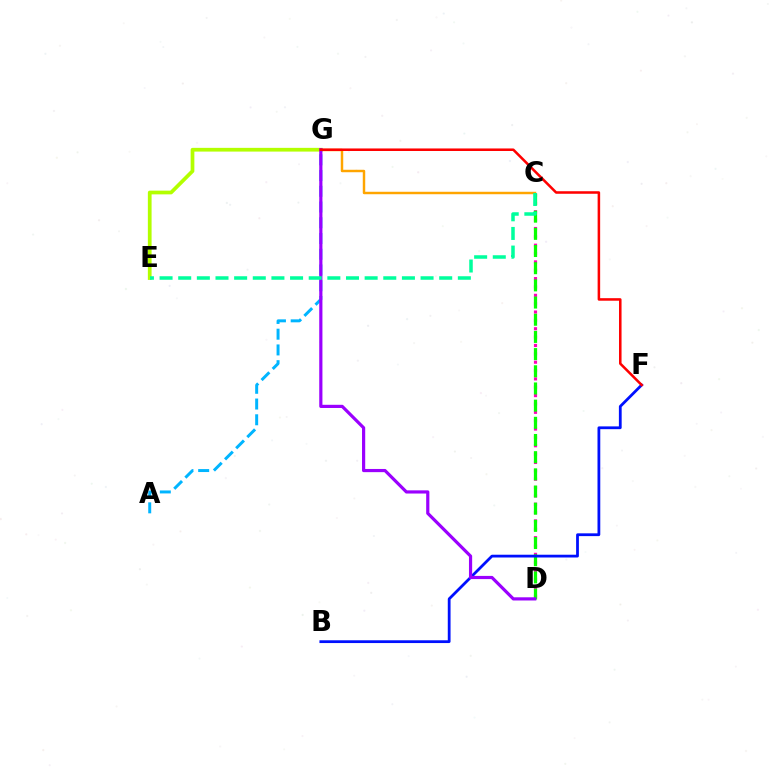{('C', 'G'): [{'color': '#ffa500', 'line_style': 'solid', 'thickness': 1.77}], ('A', 'G'): [{'color': '#00b5ff', 'line_style': 'dashed', 'thickness': 2.14}], ('C', 'D'): [{'color': '#ff00bd', 'line_style': 'dotted', 'thickness': 2.27}, {'color': '#08ff00', 'line_style': 'dashed', 'thickness': 2.33}], ('E', 'G'): [{'color': '#b3ff00', 'line_style': 'solid', 'thickness': 2.69}], ('B', 'F'): [{'color': '#0010ff', 'line_style': 'solid', 'thickness': 2.0}], ('D', 'G'): [{'color': '#9b00ff', 'line_style': 'solid', 'thickness': 2.29}], ('F', 'G'): [{'color': '#ff0000', 'line_style': 'solid', 'thickness': 1.83}], ('C', 'E'): [{'color': '#00ff9d', 'line_style': 'dashed', 'thickness': 2.53}]}